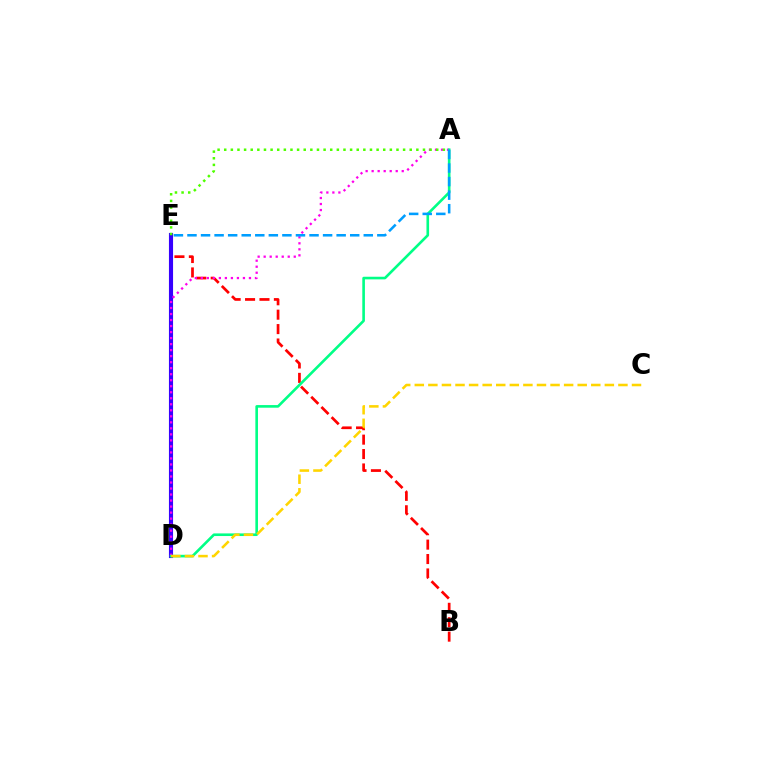{('B', 'E'): [{'color': '#ff0000', 'line_style': 'dashed', 'thickness': 1.96}], ('D', 'E'): [{'color': '#3700ff', 'line_style': 'solid', 'thickness': 2.97}], ('A', 'D'): [{'color': '#ff00ed', 'line_style': 'dotted', 'thickness': 1.63}, {'color': '#00ff86', 'line_style': 'solid', 'thickness': 1.89}], ('A', 'E'): [{'color': '#4fff00', 'line_style': 'dotted', 'thickness': 1.8}, {'color': '#009eff', 'line_style': 'dashed', 'thickness': 1.84}], ('C', 'D'): [{'color': '#ffd500', 'line_style': 'dashed', 'thickness': 1.84}]}